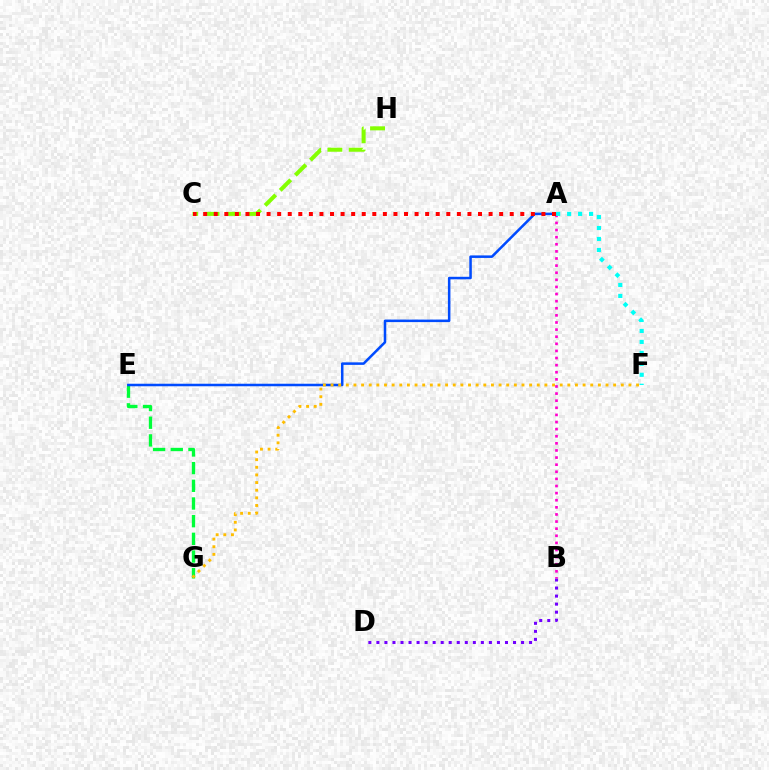{('E', 'G'): [{'color': '#00ff39', 'line_style': 'dashed', 'thickness': 2.4}], ('A', 'E'): [{'color': '#004bff', 'line_style': 'solid', 'thickness': 1.82}], ('B', 'D'): [{'color': '#7200ff', 'line_style': 'dotted', 'thickness': 2.18}], ('F', 'G'): [{'color': '#ffbd00', 'line_style': 'dotted', 'thickness': 2.08}], ('A', 'B'): [{'color': '#ff00cf', 'line_style': 'dotted', 'thickness': 1.93}], ('C', 'H'): [{'color': '#84ff00', 'line_style': 'dashed', 'thickness': 2.9}], ('A', 'C'): [{'color': '#ff0000', 'line_style': 'dotted', 'thickness': 2.87}], ('A', 'F'): [{'color': '#00fff6', 'line_style': 'dotted', 'thickness': 2.98}]}